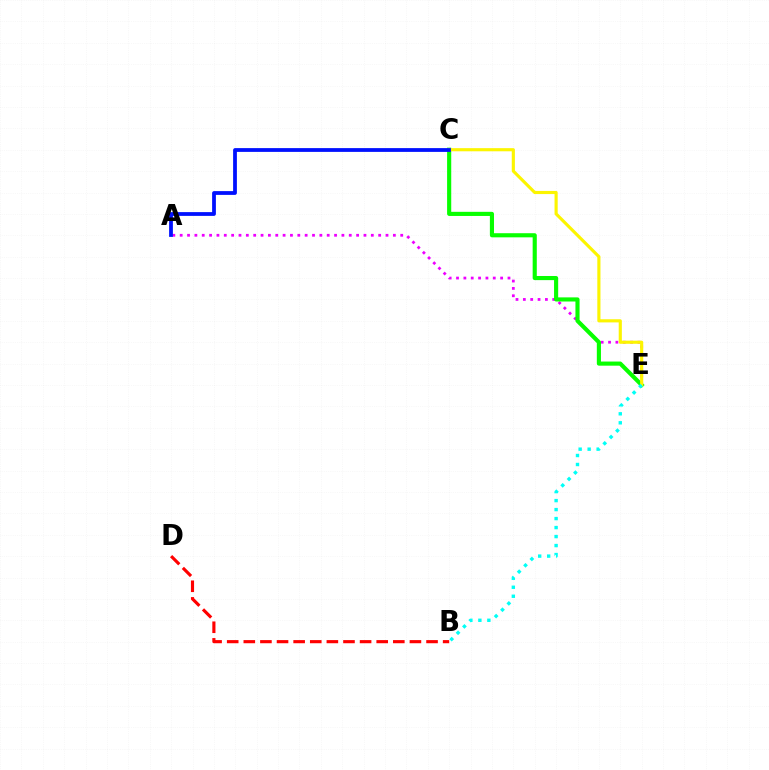{('B', 'D'): [{'color': '#ff0000', 'line_style': 'dashed', 'thickness': 2.26}], ('A', 'E'): [{'color': '#ee00ff', 'line_style': 'dotted', 'thickness': 2.0}], ('C', 'E'): [{'color': '#08ff00', 'line_style': 'solid', 'thickness': 2.97}, {'color': '#fcf500', 'line_style': 'solid', 'thickness': 2.26}], ('A', 'C'): [{'color': '#0010ff', 'line_style': 'solid', 'thickness': 2.72}], ('B', 'E'): [{'color': '#00fff6', 'line_style': 'dotted', 'thickness': 2.44}]}